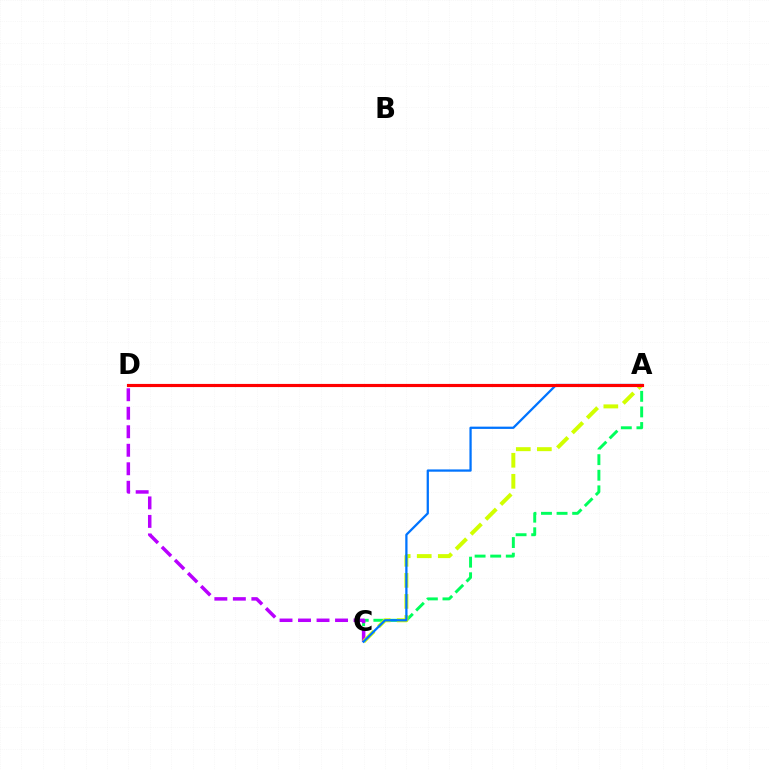{('A', 'C'): [{'color': '#00ff5c', 'line_style': 'dashed', 'thickness': 2.12}, {'color': '#d1ff00', 'line_style': 'dashed', 'thickness': 2.86}, {'color': '#0074ff', 'line_style': 'solid', 'thickness': 1.63}], ('C', 'D'): [{'color': '#b900ff', 'line_style': 'dashed', 'thickness': 2.51}], ('A', 'D'): [{'color': '#ff0000', 'line_style': 'solid', 'thickness': 2.27}]}